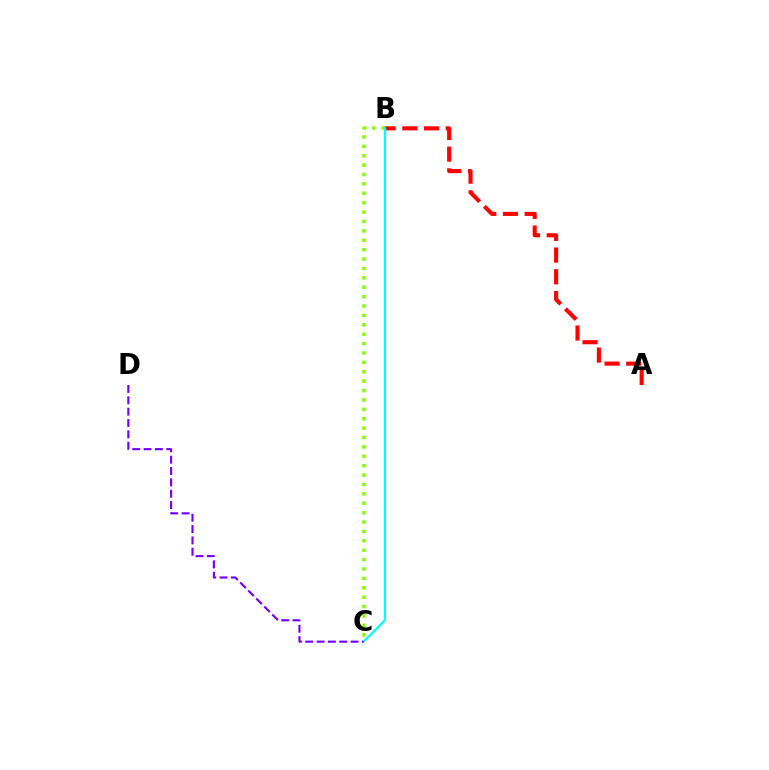{('B', 'C'): [{'color': '#84ff00', 'line_style': 'dotted', 'thickness': 2.55}, {'color': '#00fff6', 'line_style': 'solid', 'thickness': 1.63}], ('A', 'B'): [{'color': '#ff0000', 'line_style': 'dashed', 'thickness': 2.95}], ('C', 'D'): [{'color': '#7200ff', 'line_style': 'dashed', 'thickness': 1.54}]}